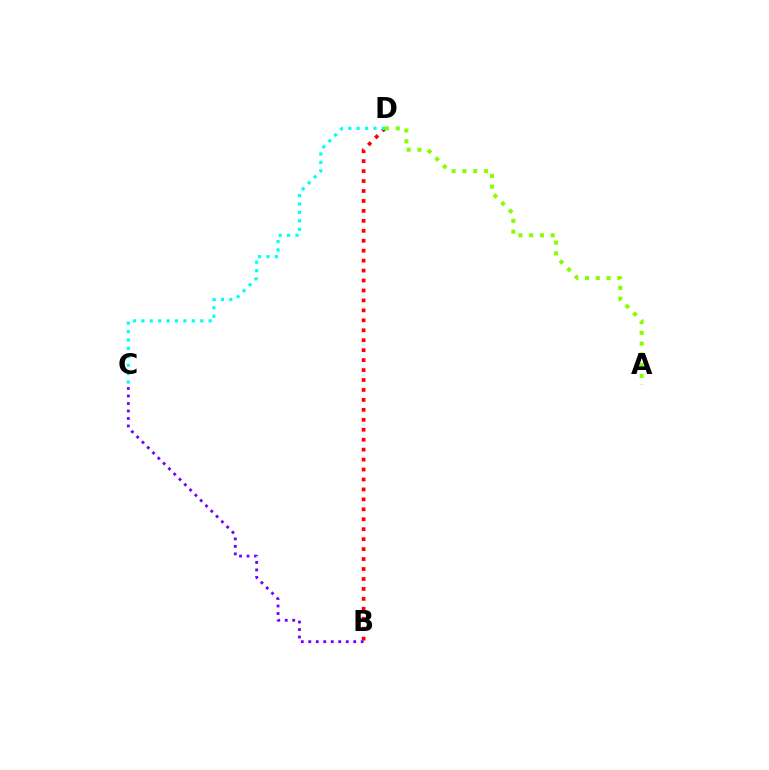{('B', 'D'): [{'color': '#ff0000', 'line_style': 'dotted', 'thickness': 2.7}], ('A', 'D'): [{'color': '#84ff00', 'line_style': 'dotted', 'thickness': 2.92}], ('C', 'D'): [{'color': '#00fff6', 'line_style': 'dotted', 'thickness': 2.29}], ('B', 'C'): [{'color': '#7200ff', 'line_style': 'dotted', 'thickness': 2.03}]}